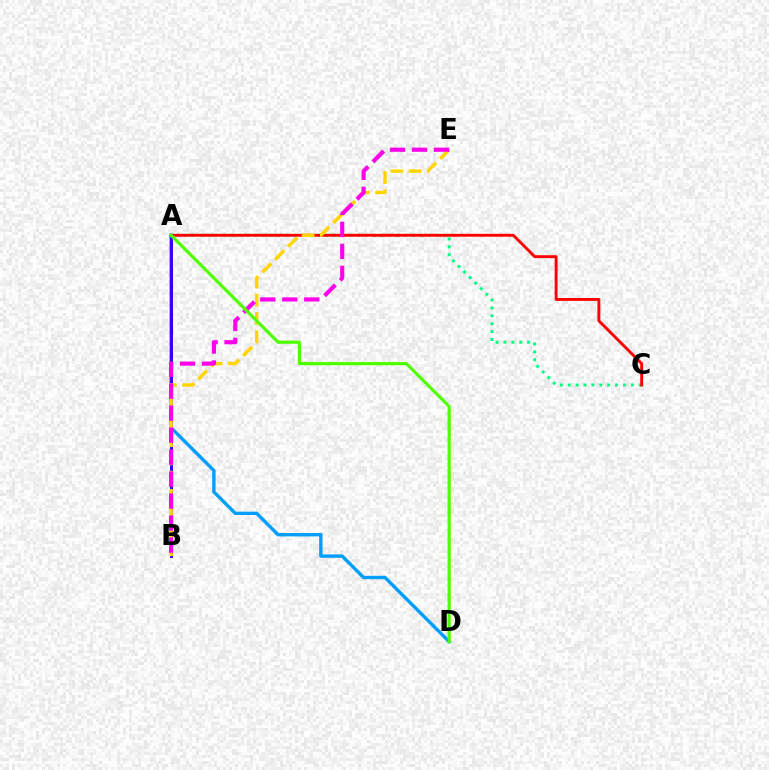{('A', 'D'): [{'color': '#009eff', 'line_style': 'solid', 'thickness': 2.42}, {'color': '#4fff00', 'line_style': 'solid', 'thickness': 2.29}], ('A', 'C'): [{'color': '#00ff86', 'line_style': 'dotted', 'thickness': 2.14}, {'color': '#ff0000', 'line_style': 'solid', 'thickness': 2.08}], ('A', 'B'): [{'color': '#3700ff', 'line_style': 'solid', 'thickness': 2.14}], ('B', 'E'): [{'color': '#ffd500', 'line_style': 'dashed', 'thickness': 2.48}, {'color': '#ff00ed', 'line_style': 'dashed', 'thickness': 2.99}]}